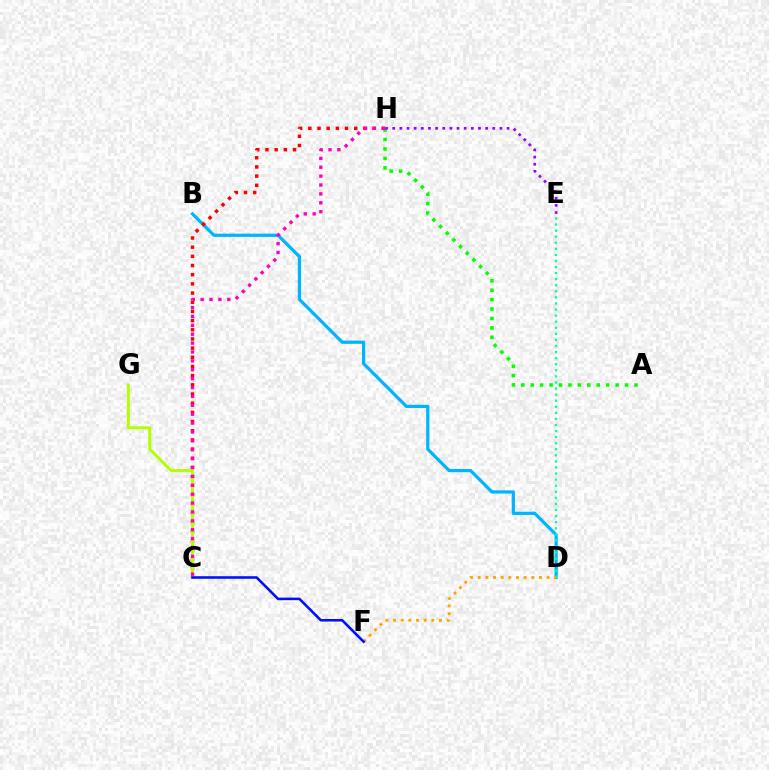{('B', 'D'): [{'color': '#00b5ff', 'line_style': 'solid', 'thickness': 2.31}], ('D', 'E'): [{'color': '#00ff9d', 'line_style': 'dotted', 'thickness': 1.65}], ('C', 'H'): [{'color': '#ff0000', 'line_style': 'dotted', 'thickness': 2.49}, {'color': '#ff00bd', 'line_style': 'dotted', 'thickness': 2.41}], ('C', 'G'): [{'color': '#b3ff00', 'line_style': 'solid', 'thickness': 2.16}], ('D', 'F'): [{'color': '#ffa500', 'line_style': 'dotted', 'thickness': 2.08}], ('A', 'H'): [{'color': '#08ff00', 'line_style': 'dotted', 'thickness': 2.56}], ('E', 'H'): [{'color': '#9b00ff', 'line_style': 'dotted', 'thickness': 1.94}], ('C', 'F'): [{'color': '#0010ff', 'line_style': 'solid', 'thickness': 1.86}]}